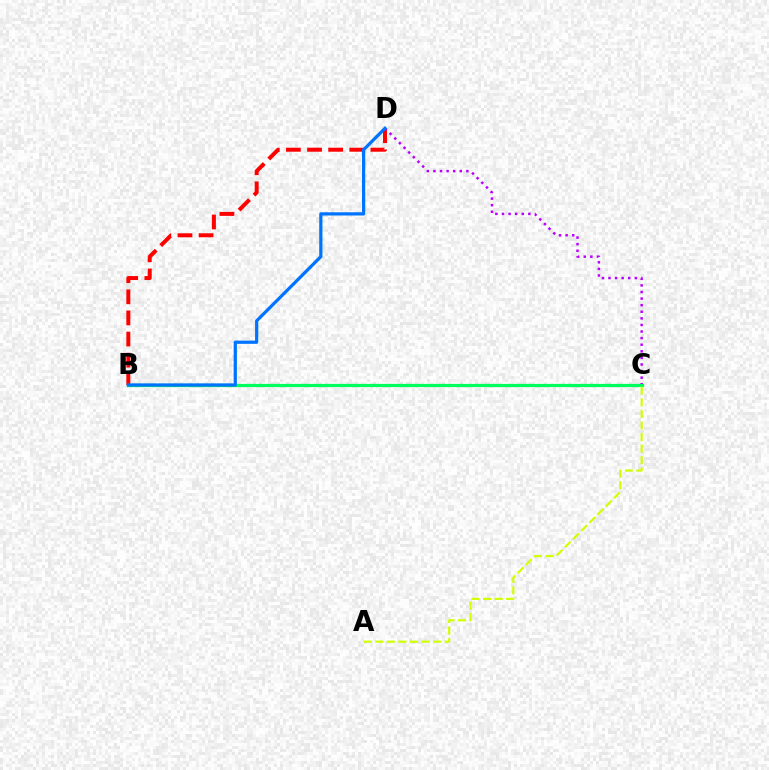{('B', 'D'): [{'color': '#ff0000', 'line_style': 'dashed', 'thickness': 2.87}, {'color': '#0074ff', 'line_style': 'solid', 'thickness': 2.33}], ('C', 'D'): [{'color': '#b900ff', 'line_style': 'dotted', 'thickness': 1.79}], ('B', 'C'): [{'color': '#00ff5c', 'line_style': 'solid', 'thickness': 2.33}], ('A', 'C'): [{'color': '#d1ff00', 'line_style': 'dashed', 'thickness': 1.57}]}